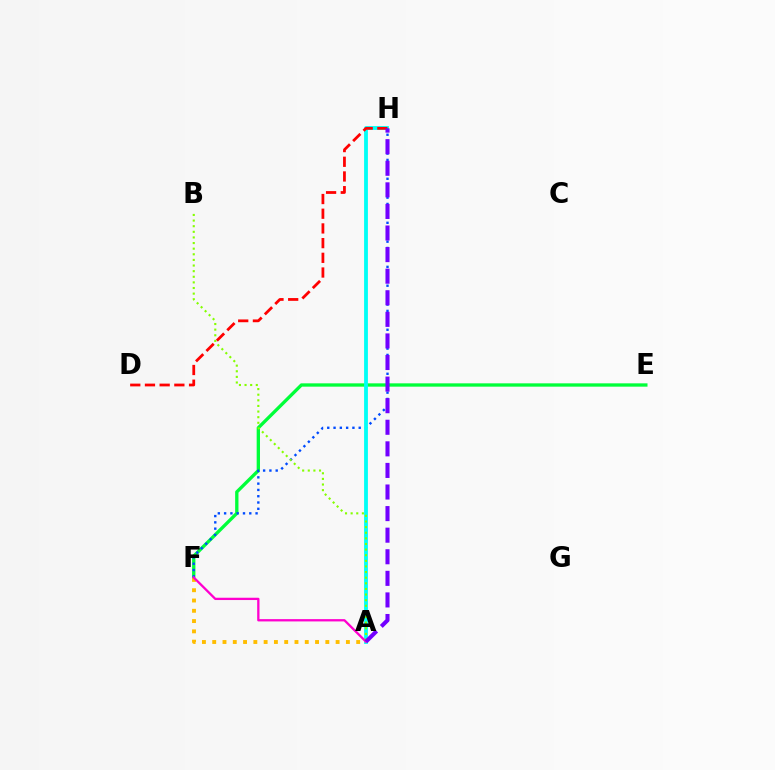{('E', 'F'): [{'color': '#00ff39', 'line_style': 'solid', 'thickness': 2.39}], ('F', 'H'): [{'color': '#004bff', 'line_style': 'dotted', 'thickness': 1.71}], ('A', 'H'): [{'color': '#00fff6', 'line_style': 'solid', 'thickness': 2.75}, {'color': '#7200ff', 'line_style': 'dashed', 'thickness': 2.93}], ('D', 'H'): [{'color': '#ff0000', 'line_style': 'dashed', 'thickness': 2.0}], ('A', 'F'): [{'color': '#ffbd00', 'line_style': 'dotted', 'thickness': 2.79}, {'color': '#ff00cf', 'line_style': 'solid', 'thickness': 1.66}], ('A', 'B'): [{'color': '#84ff00', 'line_style': 'dotted', 'thickness': 1.53}]}